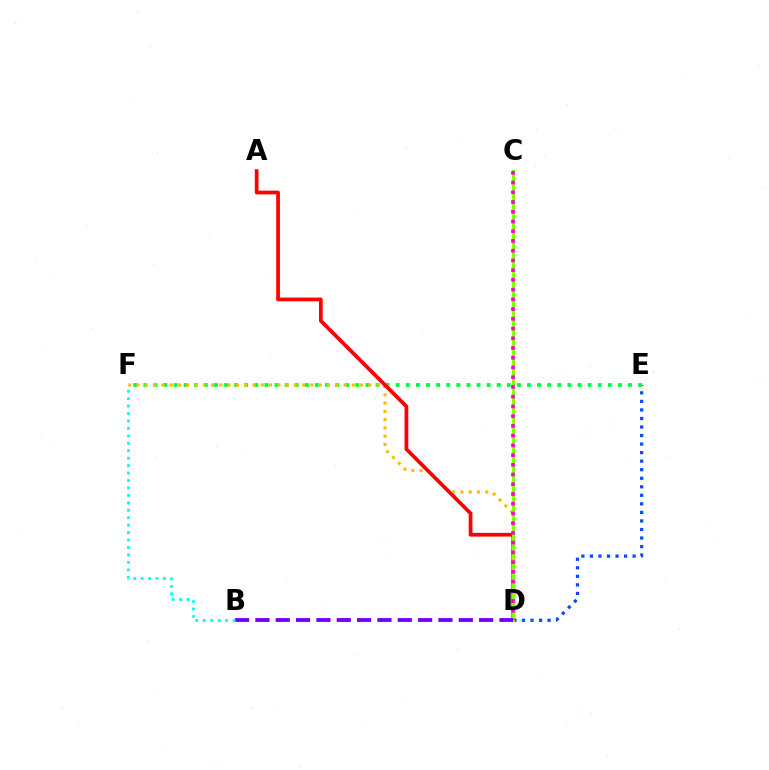{('D', 'E'): [{'color': '#004bff', 'line_style': 'dotted', 'thickness': 2.32}], ('E', 'F'): [{'color': '#00ff39', 'line_style': 'dotted', 'thickness': 2.74}], ('D', 'F'): [{'color': '#ffbd00', 'line_style': 'dotted', 'thickness': 2.25}], ('A', 'D'): [{'color': '#ff0000', 'line_style': 'solid', 'thickness': 2.69}], ('C', 'D'): [{'color': '#84ff00', 'line_style': 'solid', 'thickness': 2.13}, {'color': '#ff00cf', 'line_style': 'dotted', 'thickness': 2.64}], ('B', 'D'): [{'color': '#7200ff', 'line_style': 'dashed', 'thickness': 2.76}], ('B', 'F'): [{'color': '#00fff6', 'line_style': 'dotted', 'thickness': 2.02}]}